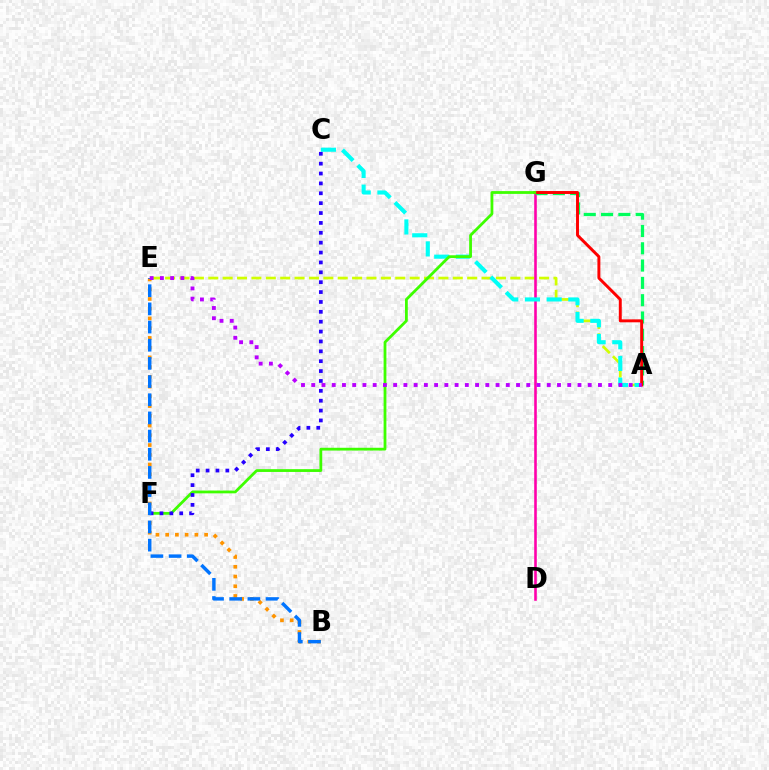{('A', 'E'): [{'color': '#d1ff00', 'line_style': 'dashed', 'thickness': 1.95}, {'color': '#b900ff', 'line_style': 'dotted', 'thickness': 2.78}], ('D', 'G'): [{'color': '#ff00ac', 'line_style': 'solid', 'thickness': 1.86}], ('A', 'G'): [{'color': '#00ff5c', 'line_style': 'dashed', 'thickness': 2.35}, {'color': '#ff0000', 'line_style': 'solid', 'thickness': 2.12}], ('A', 'C'): [{'color': '#00fff6', 'line_style': 'dashed', 'thickness': 2.95}], ('B', 'E'): [{'color': '#ff9400', 'line_style': 'dotted', 'thickness': 2.65}, {'color': '#0074ff', 'line_style': 'dashed', 'thickness': 2.47}], ('F', 'G'): [{'color': '#3dff00', 'line_style': 'solid', 'thickness': 2.01}], ('C', 'F'): [{'color': '#2500ff', 'line_style': 'dotted', 'thickness': 2.68}]}